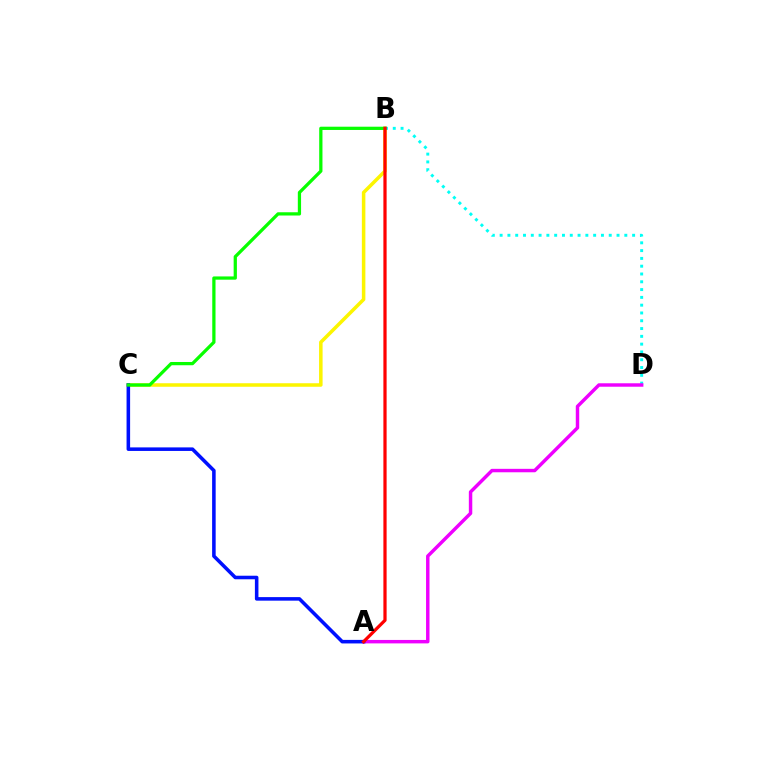{('B', 'C'): [{'color': '#fcf500', 'line_style': 'solid', 'thickness': 2.53}, {'color': '#08ff00', 'line_style': 'solid', 'thickness': 2.34}], ('B', 'D'): [{'color': '#00fff6', 'line_style': 'dotted', 'thickness': 2.12}], ('A', 'D'): [{'color': '#ee00ff', 'line_style': 'solid', 'thickness': 2.48}], ('A', 'C'): [{'color': '#0010ff', 'line_style': 'solid', 'thickness': 2.56}], ('A', 'B'): [{'color': '#ff0000', 'line_style': 'solid', 'thickness': 2.32}]}